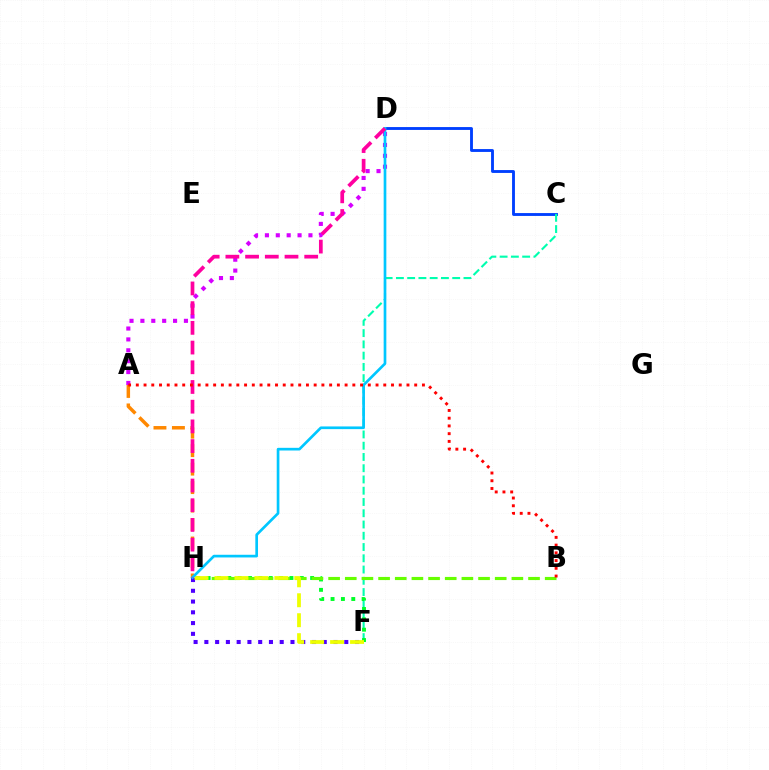{('A', 'H'): [{'color': '#ff8800', 'line_style': 'dashed', 'thickness': 2.51}], ('C', 'D'): [{'color': '#003fff', 'line_style': 'solid', 'thickness': 2.06}], ('F', 'H'): [{'color': '#4f00ff', 'line_style': 'dotted', 'thickness': 2.92}, {'color': '#00ff27', 'line_style': 'dotted', 'thickness': 2.81}, {'color': '#eeff00', 'line_style': 'dashed', 'thickness': 2.71}], ('A', 'D'): [{'color': '#d600ff', 'line_style': 'dotted', 'thickness': 2.96}], ('C', 'F'): [{'color': '#00ffaf', 'line_style': 'dashed', 'thickness': 1.53}], ('B', 'H'): [{'color': '#66ff00', 'line_style': 'dashed', 'thickness': 2.26}], ('D', 'H'): [{'color': '#00c7ff', 'line_style': 'solid', 'thickness': 1.93}, {'color': '#ff00a0', 'line_style': 'dashed', 'thickness': 2.68}], ('A', 'B'): [{'color': '#ff0000', 'line_style': 'dotted', 'thickness': 2.1}]}